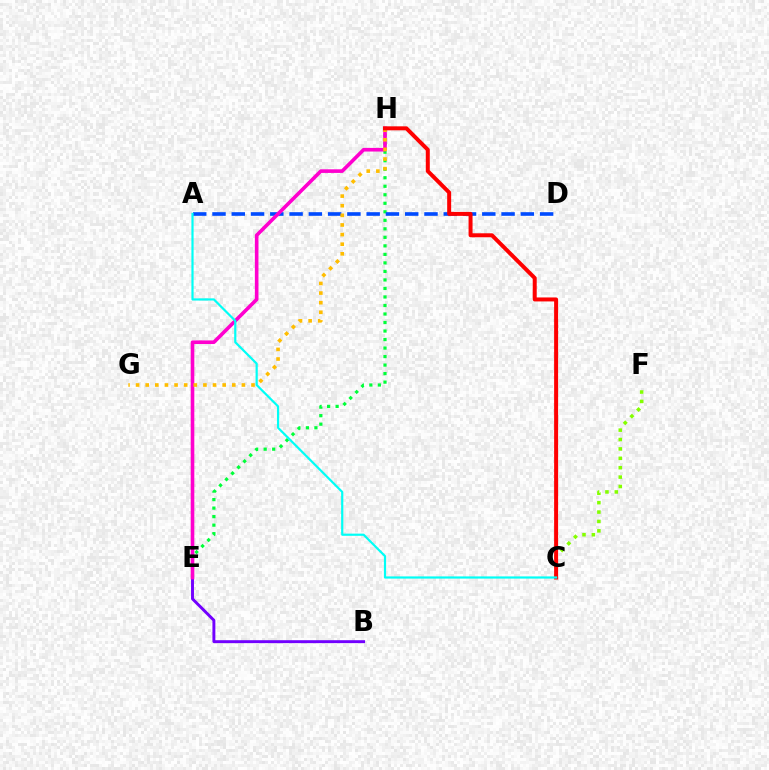{('C', 'F'): [{'color': '#84ff00', 'line_style': 'dotted', 'thickness': 2.55}], ('E', 'H'): [{'color': '#00ff39', 'line_style': 'dotted', 'thickness': 2.31}, {'color': '#ff00cf', 'line_style': 'solid', 'thickness': 2.61}], ('A', 'D'): [{'color': '#004bff', 'line_style': 'dashed', 'thickness': 2.62}], ('B', 'E'): [{'color': '#7200ff', 'line_style': 'solid', 'thickness': 2.11}], ('G', 'H'): [{'color': '#ffbd00', 'line_style': 'dotted', 'thickness': 2.61}], ('C', 'H'): [{'color': '#ff0000', 'line_style': 'solid', 'thickness': 2.87}], ('A', 'C'): [{'color': '#00fff6', 'line_style': 'solid', 'thickness': 1.58}]}